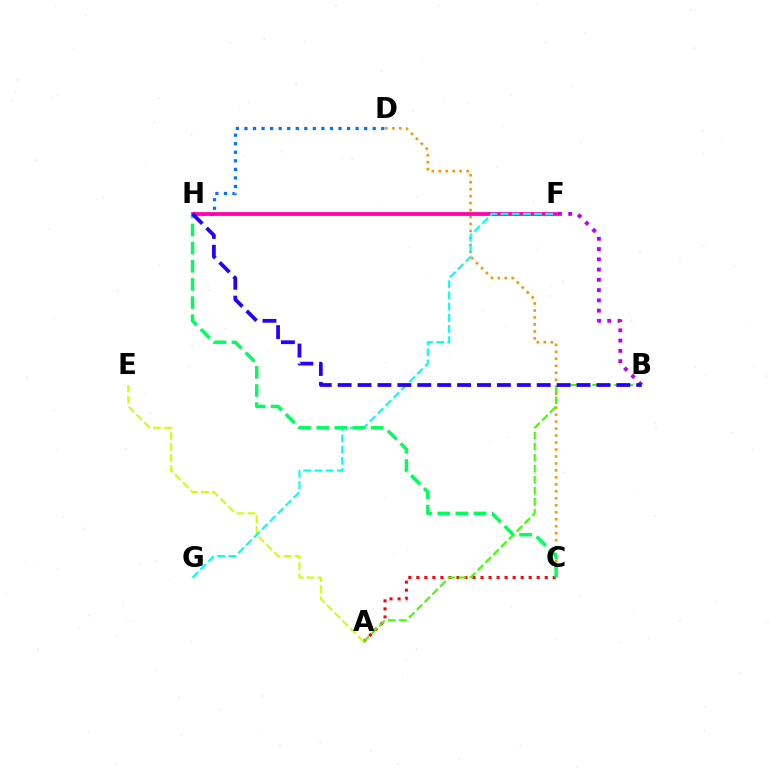{('B', 'F'): [{'color': '#b900ff', 'line_style': 'dotted', 'thickness': 2.79}], ('D', 'H'): [{'color': '#0074ff', 'line_style': 'dotted', 'thickness': 2.32}], ('C', 'D'): [{'color': '#ff9400', 'line_style': 'dotted', 'thickness': 1.9}], ('A', 'C'): [{'color': '#ff0000', 'line_style': 'dotted', 'thickness': 2.18}], ('A', 'E'): [{'color': '#d1ff00', 'line_style': 'dashed', 'thickness': 1.5}], ('F', 'H'): [{'color': '#ff00ac', 'line_style': 'solid', 'thickness': 2.72}], ('F', 'G'): [{'color': '#00fff6', 'line_style': 'dashed', 'thickness': 1.52}], ('A', 'B'): [{'color': '#3dff00', 'line_style': 'dashed', 'thickness': 1.5}], ('C', 'H'): [{'color': '#00ff5c', 'line_style': 'dashed', 'thickness': 2.47}], ('B', 'H'): [{'color': '#2500ff', 'line_style': 'dashed', 'thickness': 2.7}]}